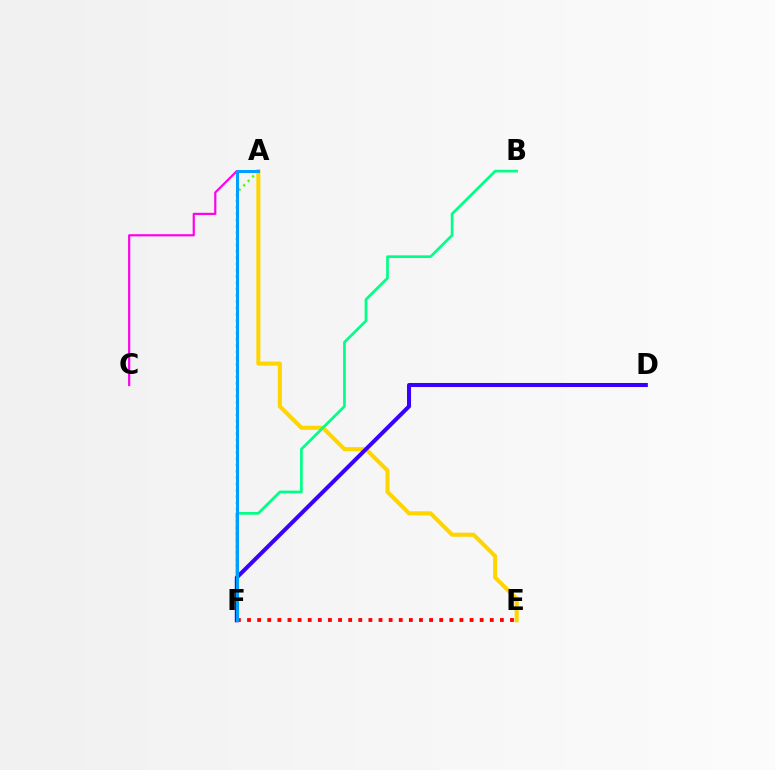{('A', 'F'): [{'color': '#4fff00', 'line_style': 'dotted', 'thickness': 1.71}, {'color': '#009eff', 'line_style': 'solid', 'thickness': 2.17}], ('A', 'E'): [{'color': '#ffd500', 'line_style': 'solid', 'thickness': 2.92}], ('B', 'F'): [{'color': '#00ff86', 'line_style': 'solid', 'thickness': 1.94}], ('E', 'F'): [{'color': '#ff0000', 'line_style': 'dotted', 'thickness': 2.75}], ('A', 'C'): [{'color': '#ff00ed', 'line_style': 'solid', 'thickness': 1.57}], ('D', 'F'): [{'color': '#3700ff', 'line_style': 'solid', 'thickness': 2.9}]}